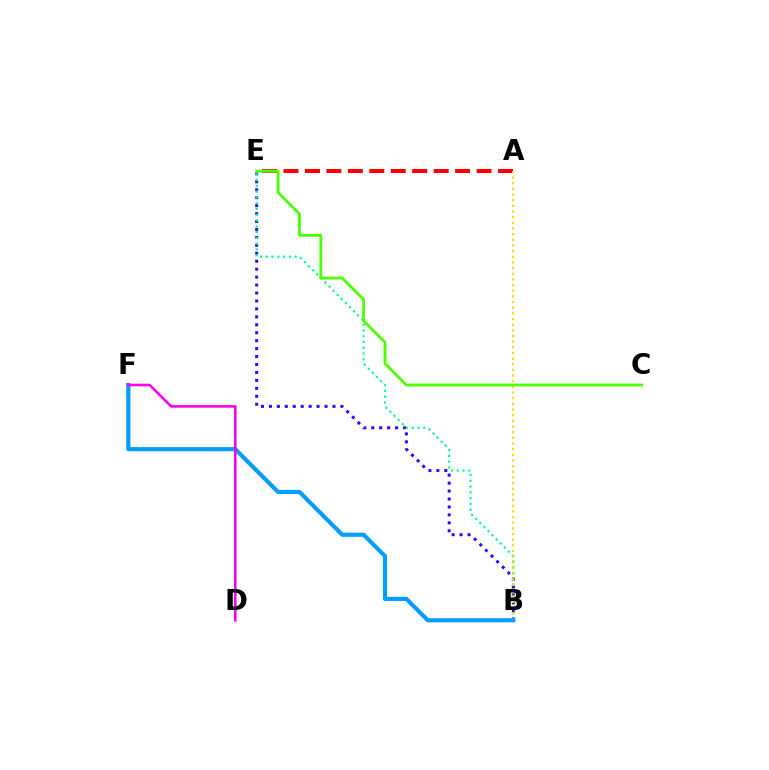{('A', 'E'): [{'color': '#ff0000', 'line_style': 'dashed', 'thickness': 2.91}], ('B', 'E'): [{'color': '#3700ff', 'line_style': 'dotted', 'thickness': 2.16}, {'color': '#00ff86', 'line_style': 'dotted', 'thickness': 1.57}], ('C', 'E'): [{'color': '#4fff00', 'line_style': 'solid', 'thickness': 2.05}], ('A', 'B'): [{'color': '#ffd500', 'line_style': 'dotted', 'thickness': 1.54}], ('B', 'F'): [{'color': '#009eff', 'line_style': 'solid', 'thickness': 2.99}], ('D', 'F'): [{'color': '#ff00ed', 'line_style': 'solid', 'thickness': 1.88}]}